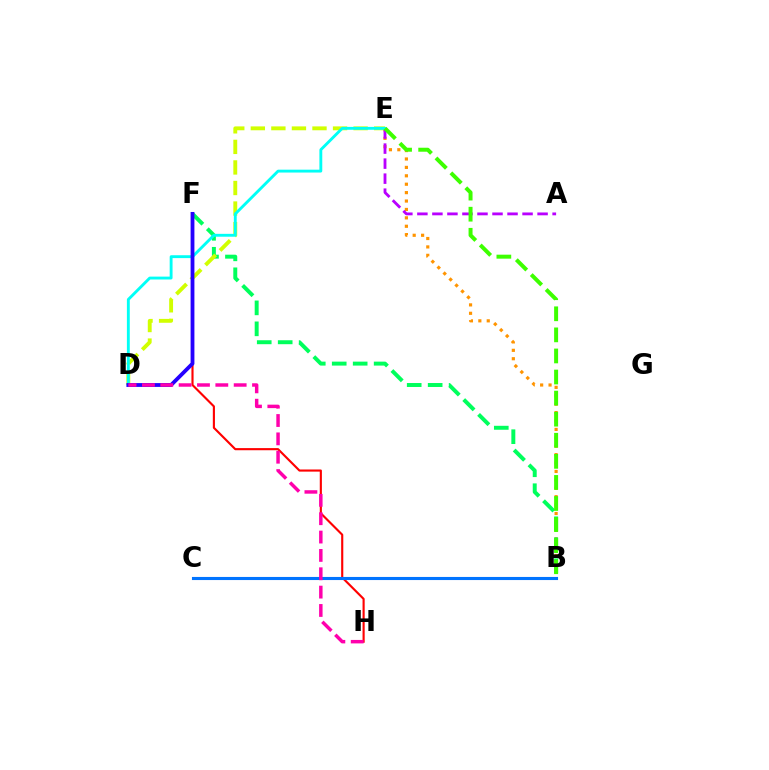{('B', 'E'): [{'color': '#ff9400', 'line_style': 'dotted', 'thickness': 2.28}, {'color': '#3dff00', 'line_style': 'dashed', 'thickness': 2.86}], ('B', 'F'): [{'color': '#00ff5c', 'line_style': 'dashed', 'thickness': 2.85}], ('D', 'E'): [{'color': '#d1ff00', 'line_style': 'dashed', 'thickness': 2.79}, {'color': '#00fff6', 'line_style': 'solid', 'thickness': 2.07}], ('A', 'E'): [{'color': '#b900ff', 'line_style': 'dashed', 'thickness': 2.04}], ('F', 'H'): [{'color': '#ff0000', 'line_style': 'solid', 'thickness': 1.54}], ('D', 'F'): [{'color': '#2500ff', 'line_style': 'solid', 'thickness': 2.75}], ('B', 'C'): [{'color': '#0074ff', 'line_style': 'solid', 'thickness': 2.23}], ('D', 'H'): [{'color': '#ff00ac', 'line_style': 'dashed', 'thickness': 2.49}]}